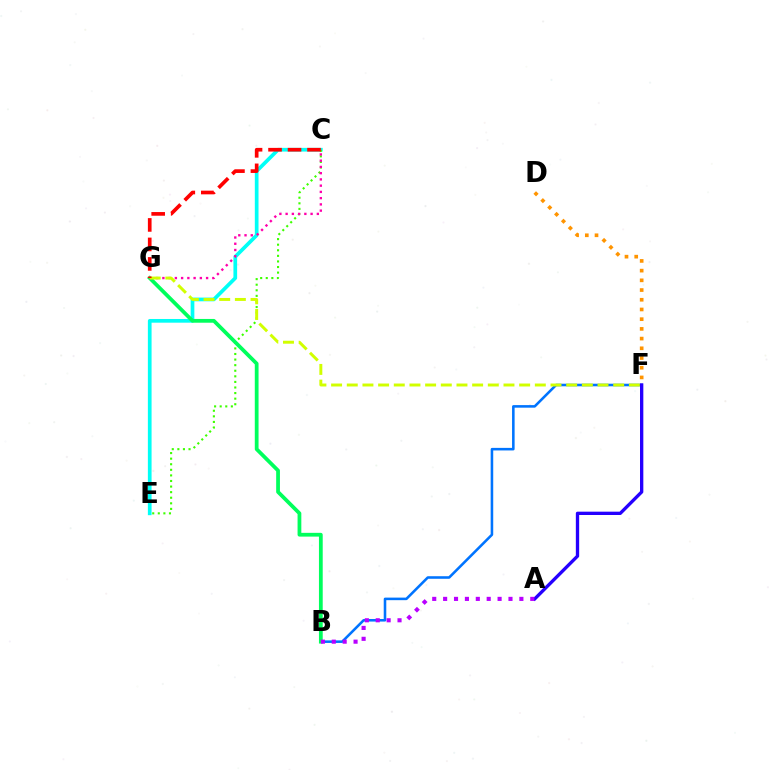{('C', 'E'): [{'color': '#00fff6', 'line_style': 'solid', 'thickness': 2.67}, {'color': '#3dff00', 'line_style': 'dotted', 'thickness': 1.52}], ('B', 'F'): [{'color': '#0074ff', 'line_style': 'solid', 'thickness': 1.85}], ('B', 'G'): [{'color': '#00ff5c', 'line_style': 'solid', 'thickness': 2.71}], ('D', 'F'): [{'color': '#ff9400', 'line_style': 'dotted', 'thickness': 2.64}], ('A', 'F'): [{'color': '#2500ff', 'line_style': 'solid', 'thickness': 2.39}], ('A', 'B'): [{'color': '#b900ff', 'line_style': 'dotted', 'thickness': 2.96}], ('C', 'G'): [{'color': '#ff00ac', 'line_style': 'dotted', 'thickness': 1.7}, {'color': '#ff0000', 'line_style': 'dashed', 'thickness': 2.65}], ('F', 'G'): [{'color': '#d1ff00', 'line_style': 'dashed', 'thickness': 2.13}]}